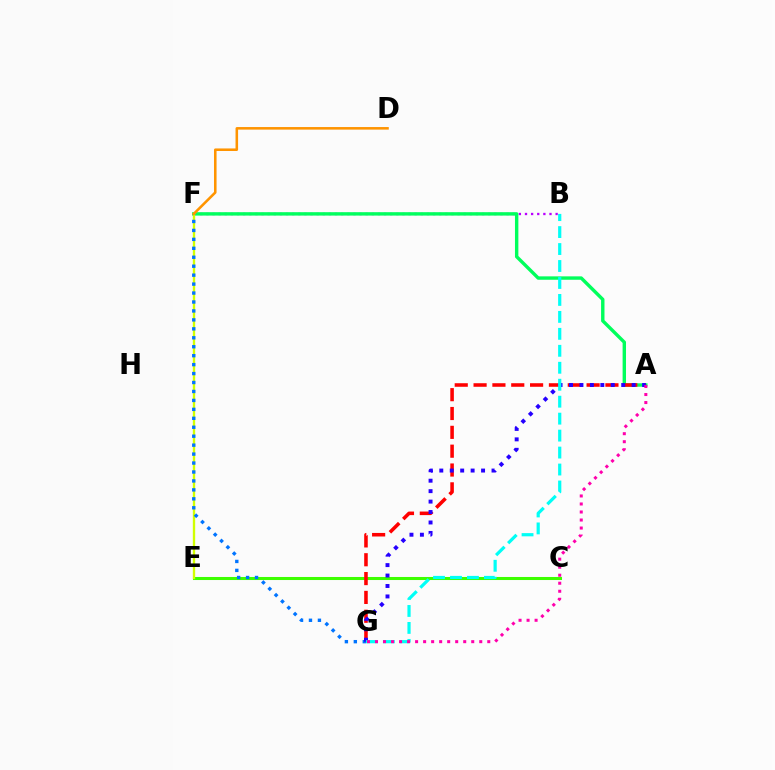{('B', 'F'): [{'color': '#b900ff', 'line_style': 'dotted', 'thickness': 1.66}], ('A', 'F'): [{'color': '#00ff5c', 'line_style': 'solid', 'thickness': 2.45}], ('C', 'E'): [{'color': '#3dff00', 'line_style': 'solid', 'thickness': 2.19}], ('E', 'F'): [{'color': '#d1ff00', 'line_style': 'solid', 'thickness': 1.69}], ('A', 'G'): [{'color': '#ff0000', 'line_style': 'dashed', 'thickness': 2.56}, {'color': '#2500ff', 'line_style': 'dotted', 'thickness': 2.84}, {'color': '#ff00ac', 'line_style': 'dotted', 'thickness': 2.18}], ('F', 'G'): [{'color': '#0074ff', 'line_style': 'dotted', 'thickness': 2.43}], ('B', 'G'): [{'color': '#00fff6', 'line_style': 'dashed', 'thickness': 2.3}], ('D', 'F'): [{'color': '#ff9400', 'line_style': 'solid', 'thickness': 1.84}]}